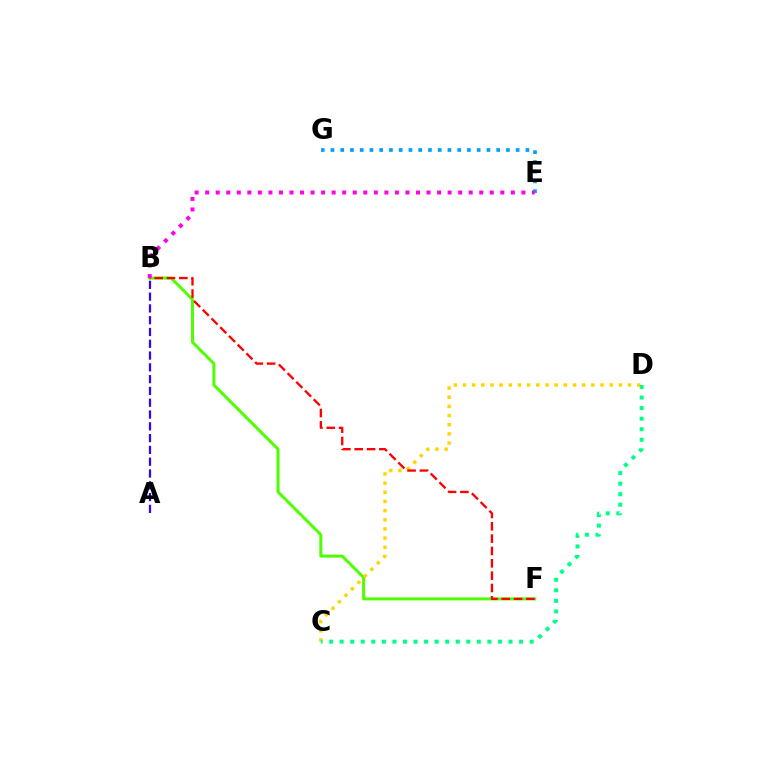{('B', 'F'): [{'color': '#4fff00', 'line_style': 'solid', 'thickness': 2.17}, {'color': '#ff0000', 'line_style': 'dashed', 'thickness': 1.68}], ('C', 'D'): [{'color': '#ffd500', 'line_style': 'dotted', 'thickness': 2.49}, {'color': '#00ff86', 'line_style': 'dotted', 'thickness': 2.87}], ('E', 'G'): [{'color': '#009eff', 'line_style': 'dotted', 'thickness': 2.65}], ('A', 'B'): [{'color': '#3700ff', 'line_style': 'dashed', 'thickness': 1.6}], ('B', 'E'): [{'color': '#ff00ed', 'line_style': 'dotted', 'thickness': 2.86}]}